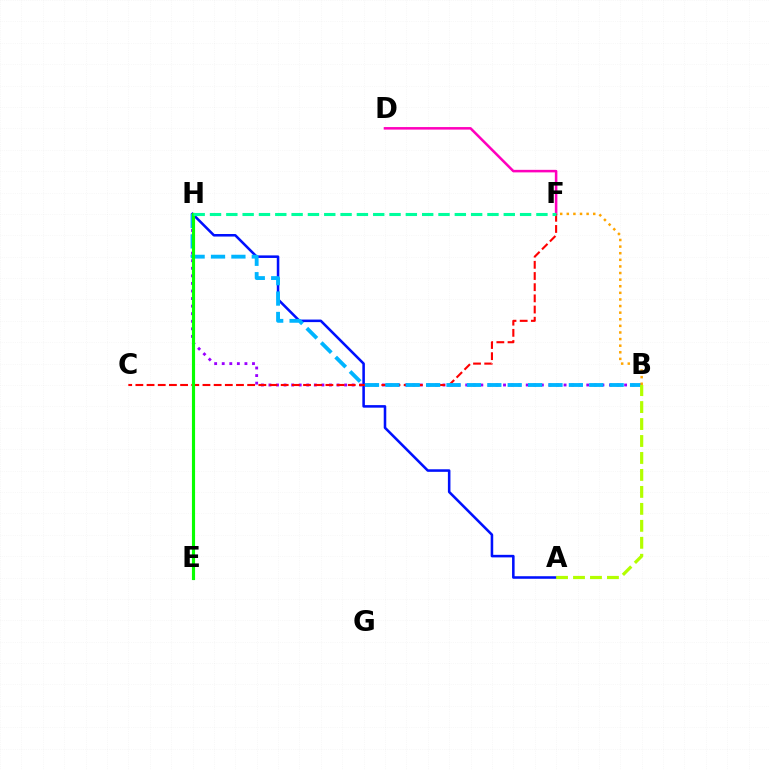{('A', 'H'): [{'color': '#0010ff', 'line_style': 'solid', 'thickness': 1.84}], ('D', 'F'): [{'color': '#ff00bd', 'line_style': 'solid', 'thickness': 1.83}], ('B', 'H'): [{'color': '#9b00ff', 'line_style': 'dotted', 'thickness': 2.06}, {'color': '#00b5ff', 'line_style': 'dashed', 'thickness': 2.77}], ('C', 'F'): [{'color': '#ff0000', 'line_style': 'dashed', 'thickness': 1.52}], ('A', 'B'): [{'color': '#b3ff00', 'line_style': 'dashed', 'thickness': 2.3}], ('B', 'F'): [{'color': '#ffa500', 'line_style': 'dotted', 'thickness': 1.79}], ('E', 'H'): [{'color': '#08ff00', 'line_style': 'solid', 'thickness': 2.26}], ('F', 'H'): [{'color': '#00ff9d', 'line_style': 'dashed', 'thickness': 2.22}]}